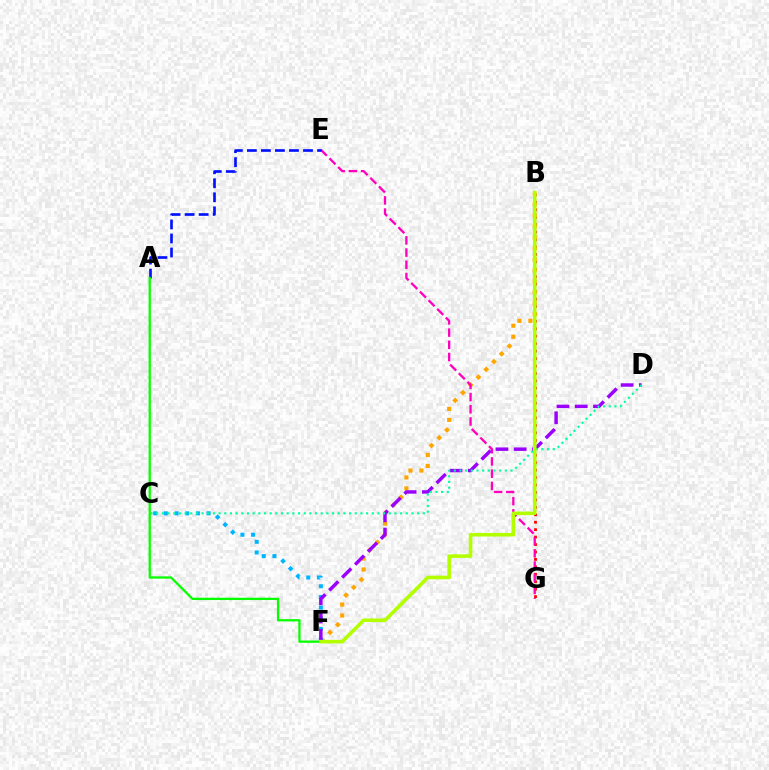{('B', 'G'): [{'color': '#ff0000', 'line_style': 'dotted', 'thickness': 2.02}], ('B', 'F'): [{'color': '#ffa500', 'line_style': 'dotted', 'thickness': 2.98}, {'color': '#b3ff00', 'line_style': 'solid', 'thickness': 2.59}], ('C', 'F'): [{'color': '#00b5ff', 'line_style': 'dotted', 'thickness': 2.9}], ('D', 'F'): [{'color': '#9b00ff', 'line_style': 'dashed', 'thickness': 2.48}], ('E', 'G'): [{'color': '#ff00bd', 'line_style': 'dashed', 'thickness': 1.66}], ('C', 'D'): [{'color': '#00ff9d', 'line_style': 'dotted', 'thickness': 1.54}], ('A', 'E'): [{'color': '#0010ff', 'line_style': 'dashed', 'thickness': 1.91}], ('A', 'F'): [{'color': '#08ff00', 'line_style': 'solid', 'thickness': 1.65}]}